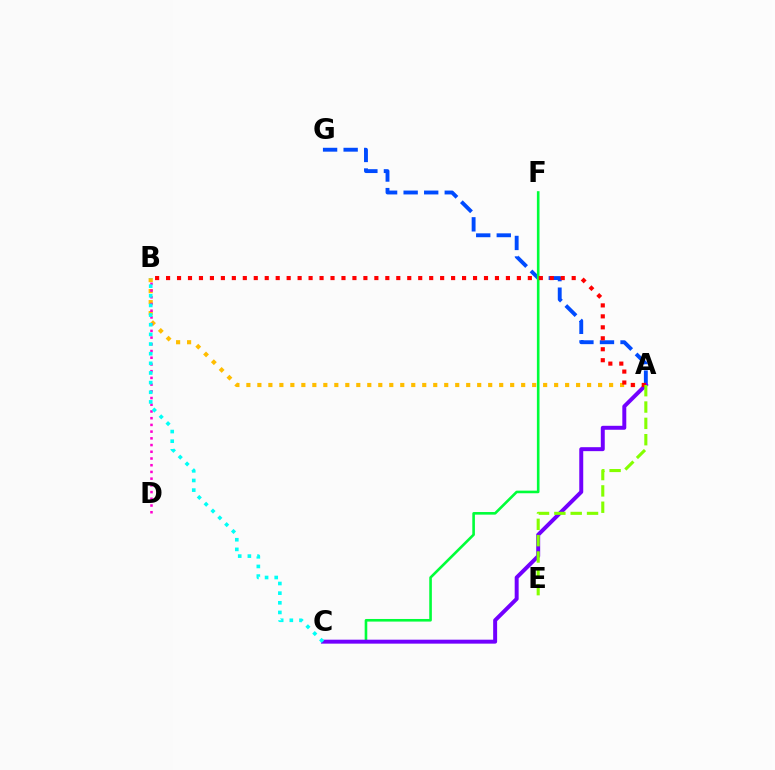{('A', 'G'): [{'color': '#004bff', 'line_style': 'dashed', 'thickness': 2.79}], ('A', 'B'): [{'color': '#ffbd00', 'line_style': 'dotted', 'thickness': 2.99}, {'color': '#ff0000', 'line_style': 'dotted', 'thickness': 2.98}], ('B', 'D'): [{'color': '#ff00cf', 'line_style': 'dotted', 'thickness': 1.83}], ('C', 'F'): [{'color': '#00ff39', 'line_style': 'solid', 'thickness': 1.88}], ('A', 'C'): [{'color': '#7200ff', 'line_style': 'solid', 'thickness': 2.85}], ('B', 'C'): [{'color': '#00fff6', 'line_style': 'dotted', 'thickness': 2.62}], ('A', 'E'): [{'color': '#84ff00', 'line_style': 'dashed', 'thickness': 2.22}]}